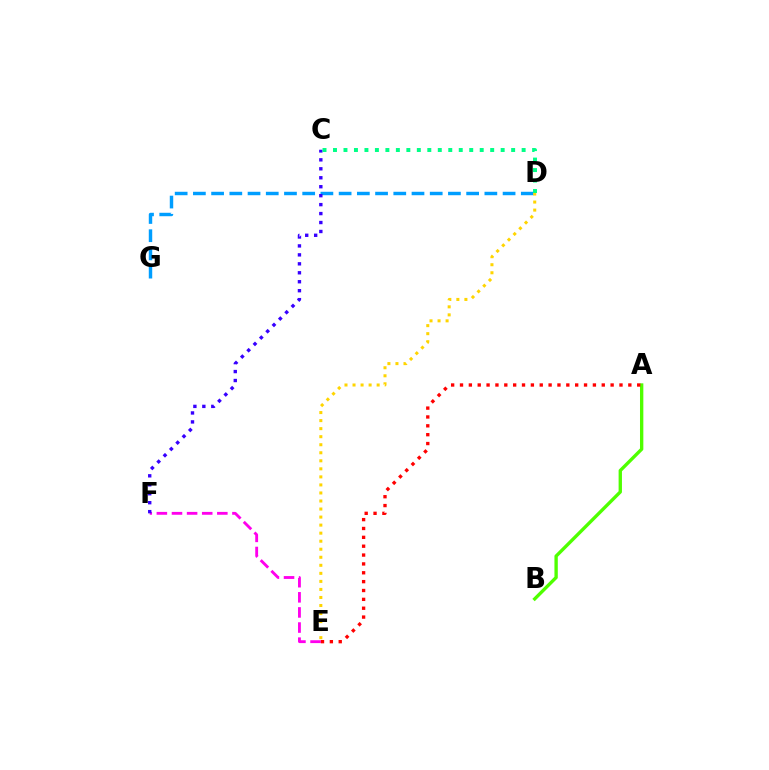{('A', 'B'): [{'color': '#4fff00', 'line_style': 'solid', 'thickness': 2.41}], ('D', 'G'): [{'color': '#009eff', 'line_style': 'dashed', 'thickness': 2.47}], ('E', 'F'): [{'color': '#ff00ed', 'line_style': 'dashed', 'thickness': 2.05}], ('C', 'F'): [{'color': '#3700ff', 'line_style': 'dotted', 'thickness': 2.43}], ('D', 'E'): [{'color': '#ffd500', 'line_style': 'dotted', 'thickness': 2.18}], ('A', 'E'): [{'color': '#ff0000', 'line_style': 'dotted', 'thickness': 2.41}], ('C', 'D'): [{'color': '#00ff86', 'line_style': 'dotted', 'thickness': 2.85}]}